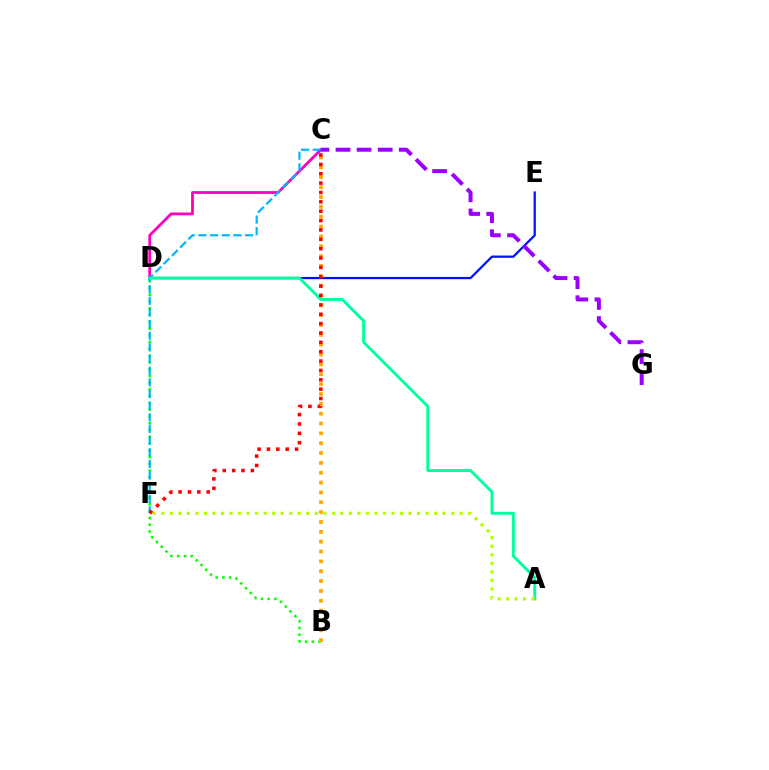{('C', 'D'): [{'color': '#ff00bd', 'line_style': 'solid', 'thickness': 2.02}], ('B', 'D'): [{'color': '#08ff00', 'line_style': 'dotted', 'thickness': 1.84}], ('D', 'E'): [{'color': '#0010ff', 'line_style': 'solid', 'thickness': 1.62}], ('C', 'F'): [{'color': '#00b5ff', 'line_style': 'dashed', 'thickness': 1.58}, {'color': '#ff0000', 'line_style': 'dotted', 'thickness': 2.54}], ('B', 'C'): [{'color': '#ffa500', 'line_style': 'dotted', 'thickness': 2.68}], ('A', 'D'): [{'color': '#00ff9d', 'line_style': 'solid', 'thickness': 2.08}], ('A', 'F'): [{'color': '#b3ff00', 'line_style': 'dotted', 'thickness': 2.32}], ('C', 'G'): [{'color': '#9b00ff', 'line_style': 'dashed', 'thickness': 2.86}]}